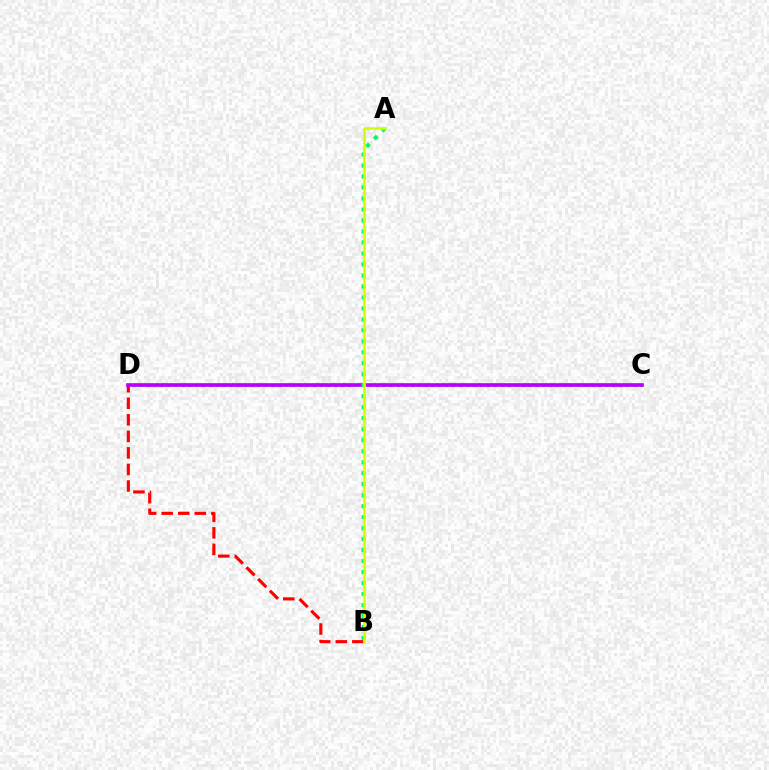{('B', 'D'): [{'color': '#ff0000', 'line_style': 'dashed', 'thickness': 2.25}], ('C', 'D'): [{'color': '#0074ff', 'line_style': 'dotted', 'thickness': 1.89}, {'color': '#b900ff', 'line_style': 'solid', 'thickness': 2.64}], ('A', 'B'): [{'color': '#00ff5c', 'line_style': 'dotted', 'thickness': 2.99}, {'color': '#d1ff00', 'line_style': 'solid', 'thickness': 1.85}]}